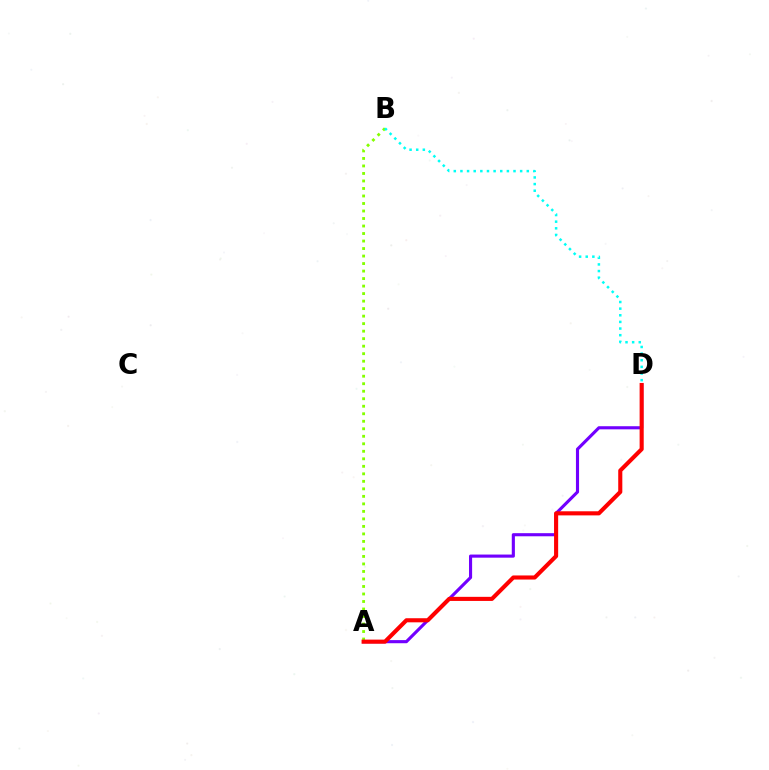{('A', 'B'): [{'color': '#84ff00', 'line_style': 'dotted', 'thickness': 2.04}], ('A', 'D'): [{'color': '#7200ff', 'line_style': 'solid', 'thickness': 2.25}, {'color': '#ff0000', 'line_style': 'solid', 'thickness': 2.95}], ('B', 'D'): [{'color': '#00fff6', 'line_style': 'dotted', 'thickness': 1.8}]}